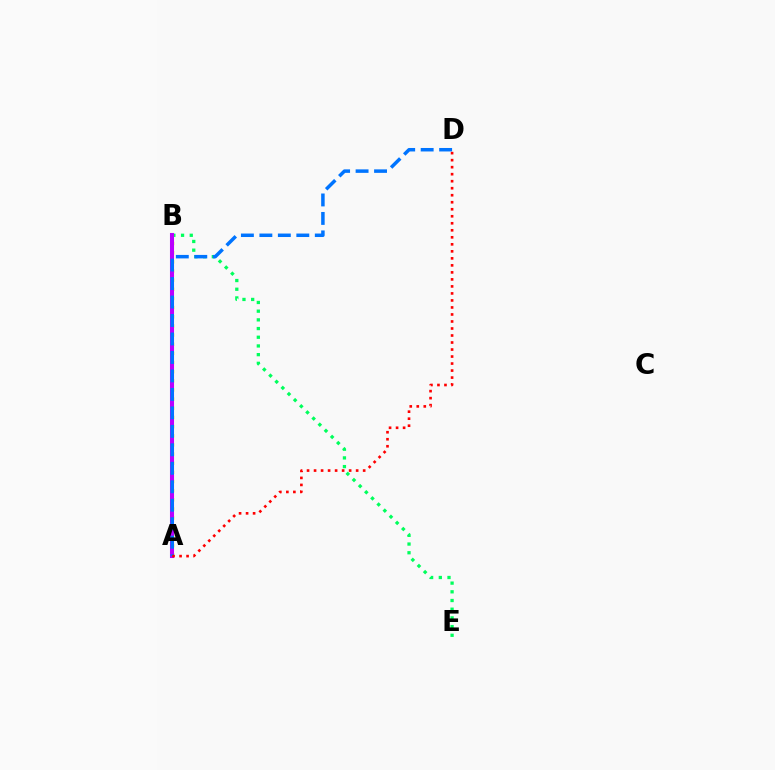{('B', 'E'): [{'color': '#00ff5c', 'line_style': 'dotted', 'thickness': 2.36}], ('A', 'B'): [{'color': '#d1ff00', 'line_style': 'dotted', 'thickness': 2.49}, {'color': '#b900ff', 'line_style': 'solid', 'thickness': 2.92}], ('A', 'D'): [{'color': '#0074ff', 'line_style': 'dashed', 'thickness': 2.51}, {'color': '#ff0000', 'line_style': 'dotted', 'thickness': 1.91}]}